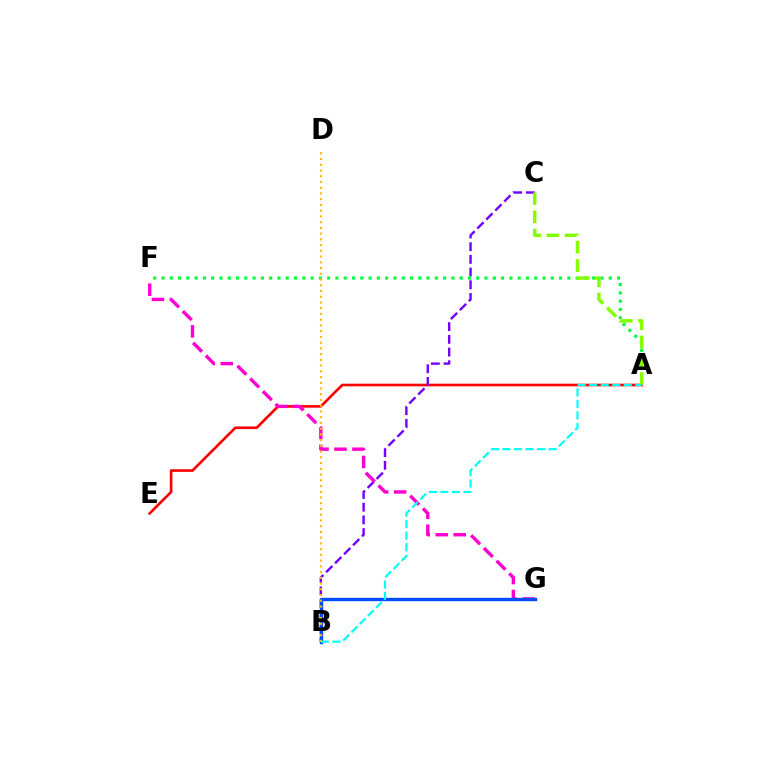{('A', 'E'): [{'color': '#ff0000', 'line_style': 'solid', 'thickness': 1.89}], ('B', 'C'): [{'color': '#7200ff', 'line_style': 'dashed', 'thickness': 1.72}], ('A', 'F'): [{'color': '#00ff39', 'line_style': 'dotted', 'thickness': 2.25}], ('F', 'G'): [{'color': '#ff00cf', 'line_style': 'dashed', 'thickness': 2.44}], ('B', 'G'): [{'color': '#004bff', 'line_style': 'solid', 'thickness': 2.42}], ('B', 'D'): [{'color': '#ffbd00', 'line_style': 'dotted', 'thickness': 1.56}], ('A', 'C'): [{'color': '#84ff00', 'line_style': 'dashed', 'thickness': 2.49}], ('A', 'B'): [{'color': '#00fff6', 'line_style': 'dashed', 'thickness': 1.57}]}